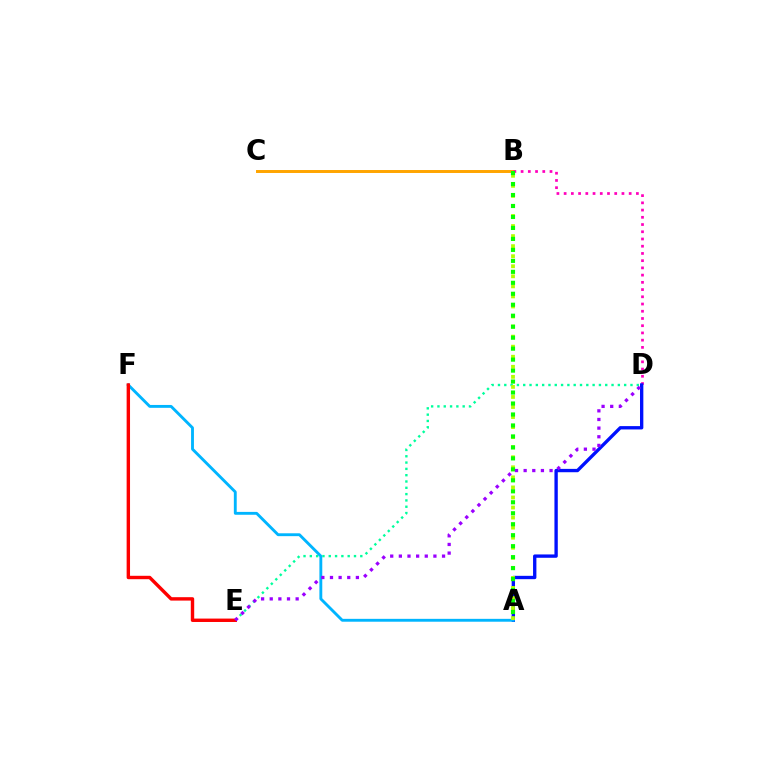{('B', 'C'): [{'color': '#ffa500', 'line_style': 'solid', 'thickness': 2.13}], ('B', 'D'): [{'color': '#ff00bd', 'line_style': 'dotted', 'thickness': 1.96}], ('A', 'D'): [{'color': '#0010ff', 'line_style': 'solid', 'thickness': 2.41}], ('D', 'E'): [{'color': '#00ff9d', 'line_style': 'dotted', 'thickness': 1.71}, {'color': '#9b00ff', 'line_style': 'dotted', 'thickness': 2.35}], ('A', 'F'): [{'color': '#00b5ff', 'line_style': 'solid', 'thickness': 2.07}], ('A', 'B'): [{'color': '#b3ff00', 'line_style': 'dotted', 'thickness': 2.73}, {'color': '#08ff00', 'line_style': 'dotted', 'thickness': 2.98}], ('E', 'F'): [{'color': '#ff0000', 'line_style': 'solid', 'thickness': 2.45}]}